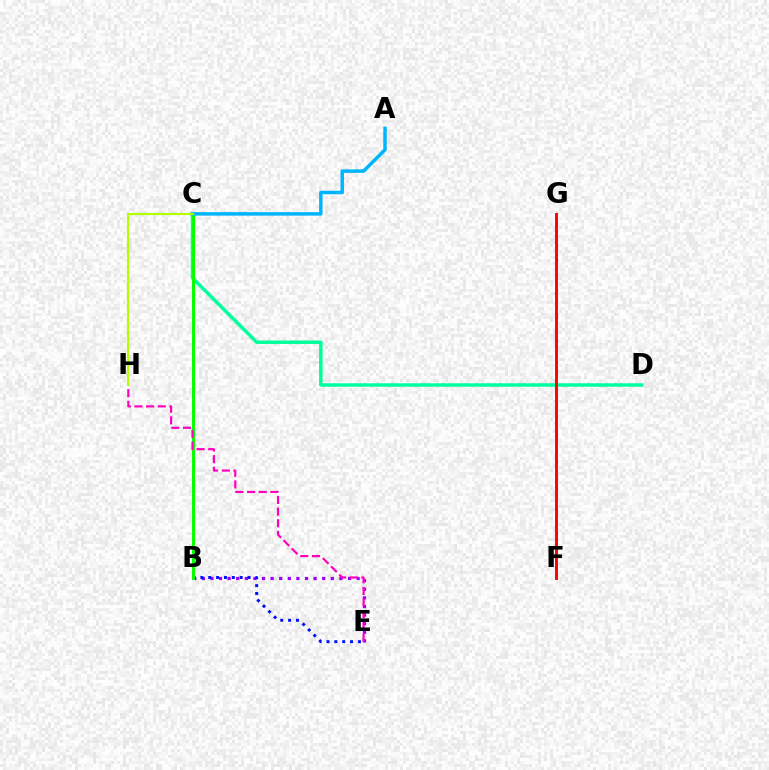{('C', 'D'): [{'color': '#00ff9d', 'line_style': 'solid', 'thickness': 2.51}], ('B', 'E'): [{'color': '#9b00ff', 'line_style': 'dotted', 'thickness': 2.34}, {'color': '#0010ff', 'line_style': 'dotted', 'thickness': 2.14}], ('F', 'G'): [{'color': '#ffa500', 'line_style': 'solid', 'thickness': 2.06}, {'color': '#ff0000', 'line_style': 'solid', 'thickness': 2.05}], ('B', 'C'): [{'color': '#08ff00', 'line_style': 'solid', 'thickness': 2.15}], ('E', 'H'): [{'color': '#ff00bd', 'line_style': 'dashed', 'thickness': 1.58}], ('A', 'C'): [{'color': '#00b5ff', 'line_style': 'solid', 'thickness': 2.51}], ('C', 'H'): [{'color': '#b3ff00', 'line_style': 'solid', 'thickness': 1.53}]}